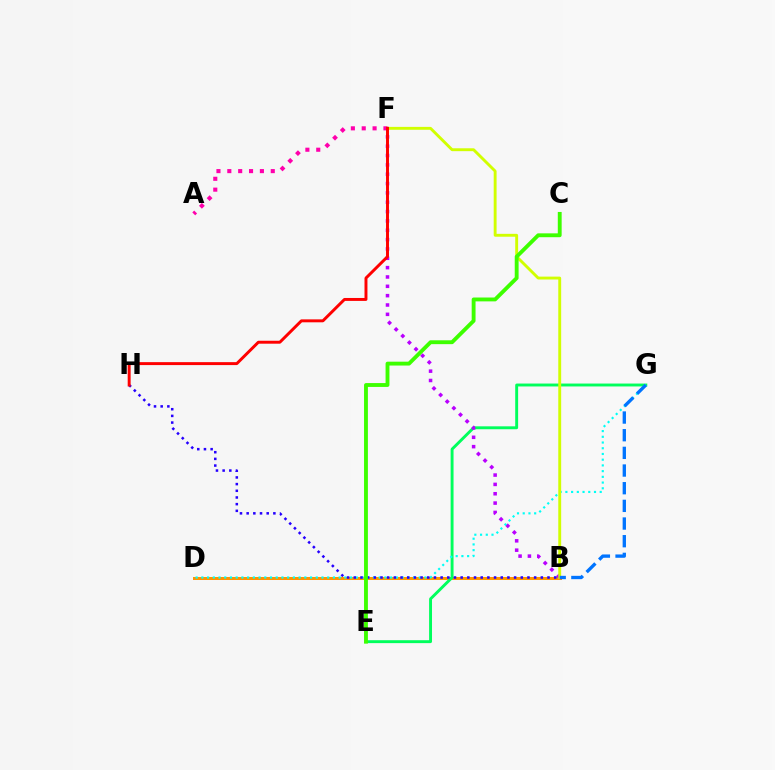{('B', 'D'): [{'color': '#ff9400', 'line_style': 'solid', 'thickness': 2.16}], ('E', 'G'): [{'color': '#00ff5c', 'line_style': 'solid', 'thickness': 2.09}], ('B', 'F'): [{'color': '#b900ff', 'line_style': 'dotted', 'thickness': 2.54}, {'color': '#d1ff00', 'line_style': 'solid', 'thickness': 2.08}], ('D', 'G'): [{'color': '#00fff6', 'line_style': 'dotted', 'thickness': 1.55}], ('B', 'H'): [{'color': '#2500ff', 'line_style': 'dotted', 'thickness': 1.81}], ('A', 'F'): [{'color': '#ff00ac', 'line_style': 'dotted', 'thickness': 2.95}], ('F', 'H'): [{'color': '#ff0000', 'line_style': 'solid', 'thickness': 2.12}], ('C', 'E'): [{'color': '#3dff00', 'line_style': 'solid', 'thickness': 2.78}], ('B', 'G'): [{'color': '#0074ff', 'line_style': 'dashed', 'thickness': 2.4}]}